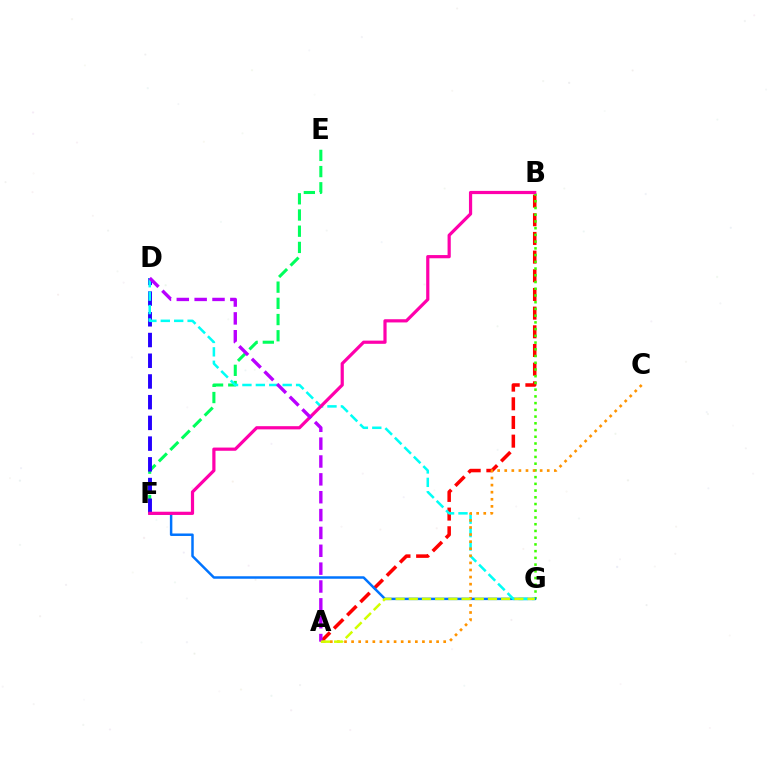{('A', 'B'): [{'color': '#ff0000', 'line_style': 'dashed', 'thickness': 2.54}], ('B', 'G'): [{'color': '#3dff00', 'line_style': 'dotted', 'thickness': 1.83}], ('F', 'G'): [{'color': '#0074ff', 'line_style': 'solid', 'thickness': 1.79}], ('E', 'F'): [{'color': '#00ff5c', 'line_style': 'dashed', 'thickness': 2.2}], ('D', 'F'): [{'color': '#2500ff', 'line_style': 'dashed', 'thickness': 2.81}], ('D', 'G'): [{'color': '#00fff6', 'line_style': 'dashed', 'thickness': 1.82}], ('B', 'F'): [{'color': '#ff00ac', 'line_style': 'solid', 'thickness': 2.31}], ('A', 'C'): [{'color': '#ff9400', 'line_style': 'dotted', 'thickness': 1.92}], ('A', 'D'): [{'color': '#b900ff', 'line_style': 'dashed', 'thickness': 2.43}], ('A', 'G'): [{'color': '#d1ff00', 'line_style': 'dashed', 'thickness': 1.79}]}